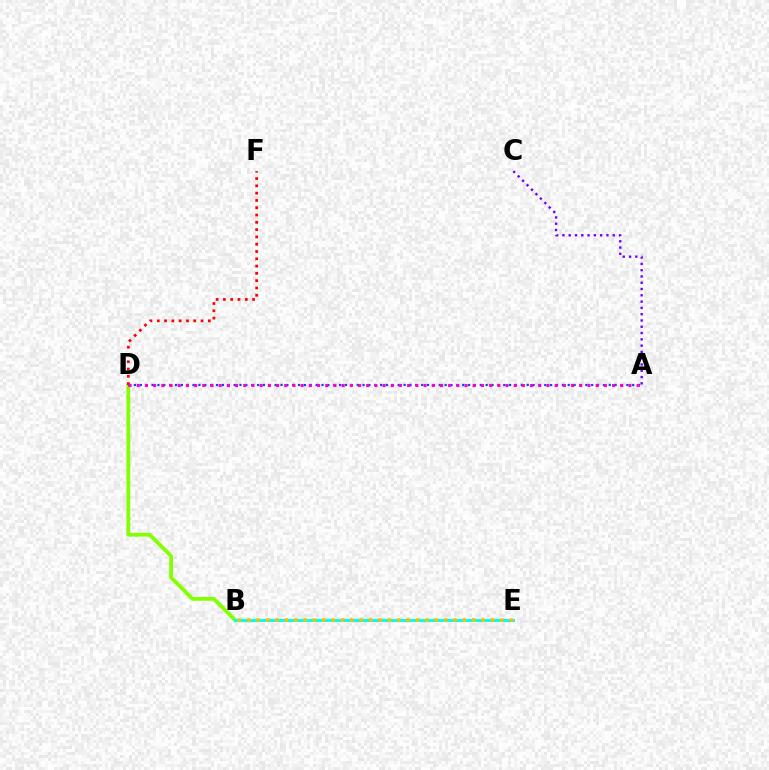{('A', 'C'): [{'color': '#7200ff', 'line_style': 'dotted', 'thickness': 1.71}], ('B', 'E'): [{'color': '#00ff39', 'line_style': 'dotted', 'thickness': 2.2}, {'color': '#00fff6', 'line_style': 'solid', 'thickness': 2.16}, {'color': '#ffbd00', 'line_style': 'dotted', 'thickness': 2.55}], ('B', 'D'): [{'color': '#84ff00', 'line_style': 'solid', 'thickness': 2.7}], ('A', 'D'): [{'color': '#004bff', 'line_style': 'dotted', 'thickness': 1.59}, {'color': '#ff00cf', 'line_style': 'dotted', 'thickness': 2.23}], ('D', 'F'): [{'color': '#ff0000', 'line_style': 'dotted', 'thickness': 1.98}]}